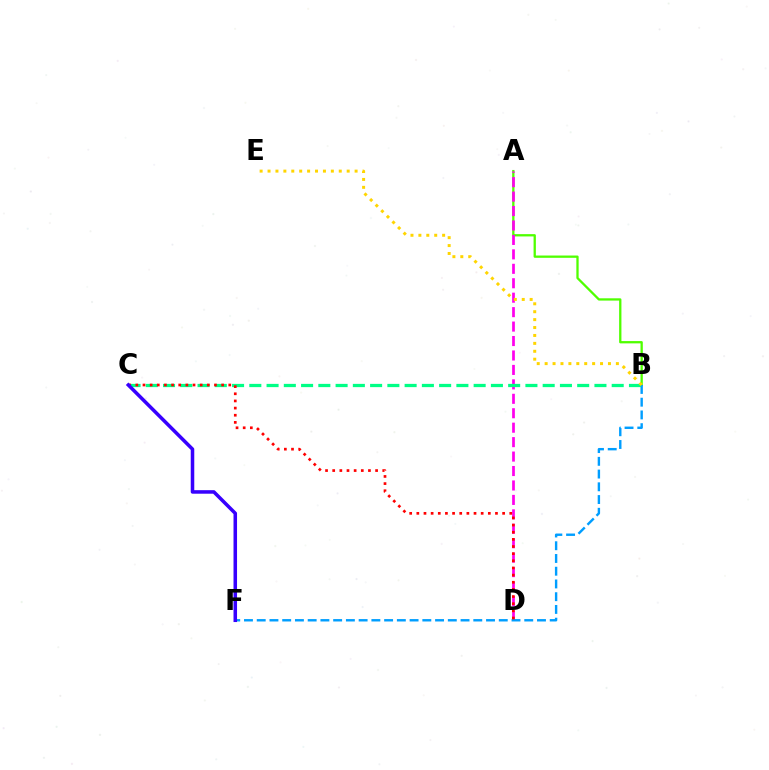{('A', 'B'): [{'color': '#4fff00', 'line_style': 'solid', 'thickness': 1.65}], ('A', 'D'): [{'color': '#ff00ed', 'line_style': 'dashed', 'thickness': 1.96}], ('B', 'F'): [{'color': '#009eff', 'line_style': 'dashed', 'thickness': 1.73}], ('B', 'C'): [{'color': '#00ff86', 'line_style': 'dashed', 'thickness': 2.34}], ('B', 'E'): [{'color': '#ffd500', 'line_style': 'dotted', 'thickness': 2.15}], ('C', 'D'): [{'color': '#ff0000', 'line_style': 'dotted', 'thickness': 1.94}], ('C', 'F'): [{'color': '#3700ff', 'line_style': 'solid', 'thickness': 2.54}]}